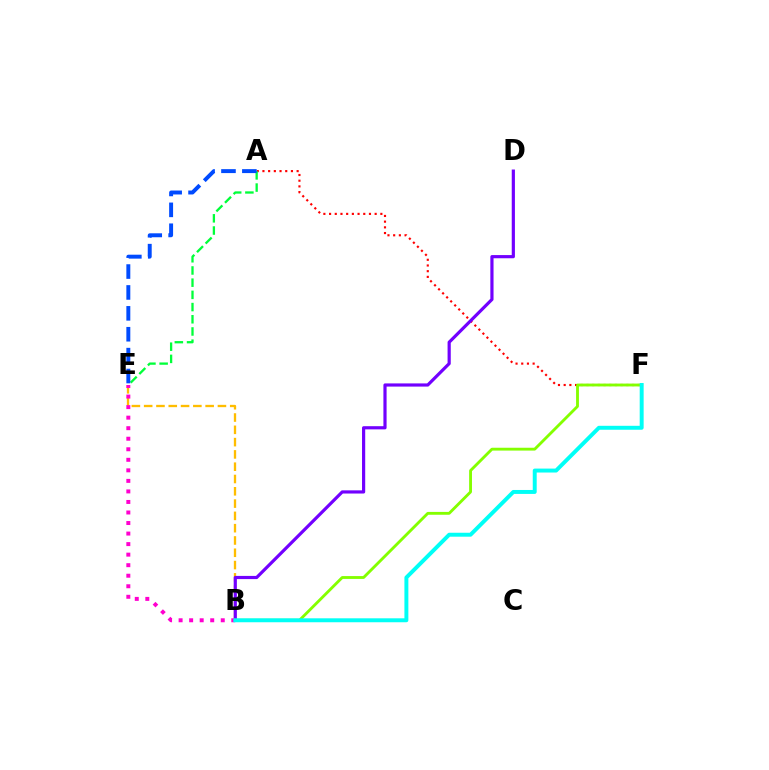{('A', 'F'): [{'color': '#ff0000', 'line_style': 'dotted', 'thickness': 1.55}], ('B', 'E'): [{'color': '#ffbd00', 'line_style': 'dashed', 'thickness': 1.67}, {'color': '#ff00cf', 'line_style': 'dotted', 'thickness': 2.86}], ('A', 'E'): [{'color': '#00ff39', 'line_style': 'dashed', 'thickness': 1.66}, {'color': '#004bff', 'line_style': 'dashed', 'thickness': 2.84}], ('B', 'F'): [{'color': '#84ff00', 'line_style': 'solid', 'thickness': 2.05}, {'color': '#00fff6', 'line_style': 'solid', 'thickness': 2.84}], ('B', 'D'): [{'color': '#7200ff', 'line_style': 'solid', 'thickness': 2.29}]}